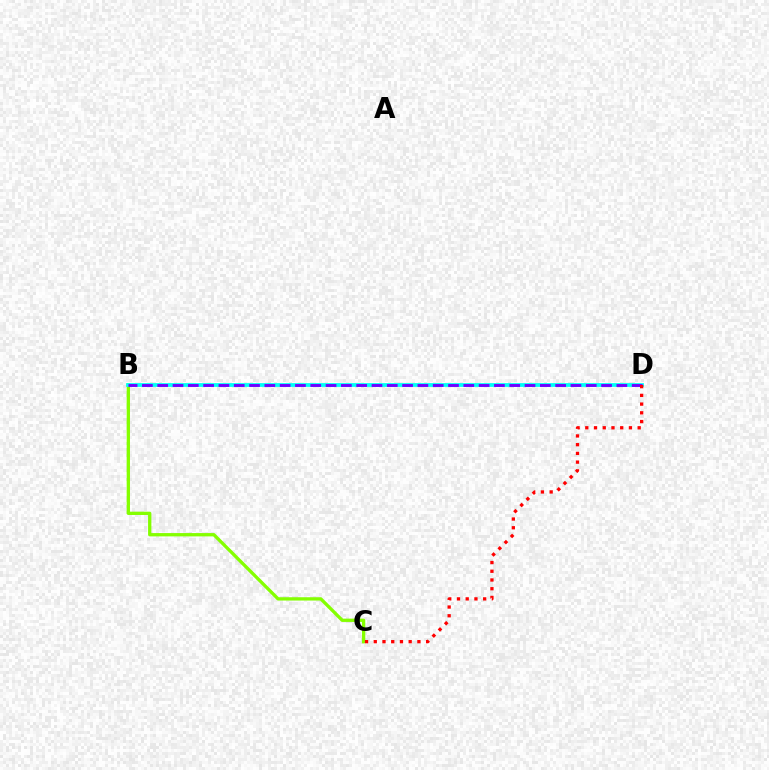{('B', 'C'): [{'color': '#84ff00', 'line_style': 'solid', 'thickness': 2.38}], ('B', 'D'): [{'color': '#00fff6', 'line_style': 'solid', 'thickness': 2.71}, {'color': '#7200ff', 'line_style': 'dashed', 'thickness': 2.08}], ('C', 'D'): [{'color': '#ff0000', 'line_style': 'dotted', 'thickness': 2.37}]}